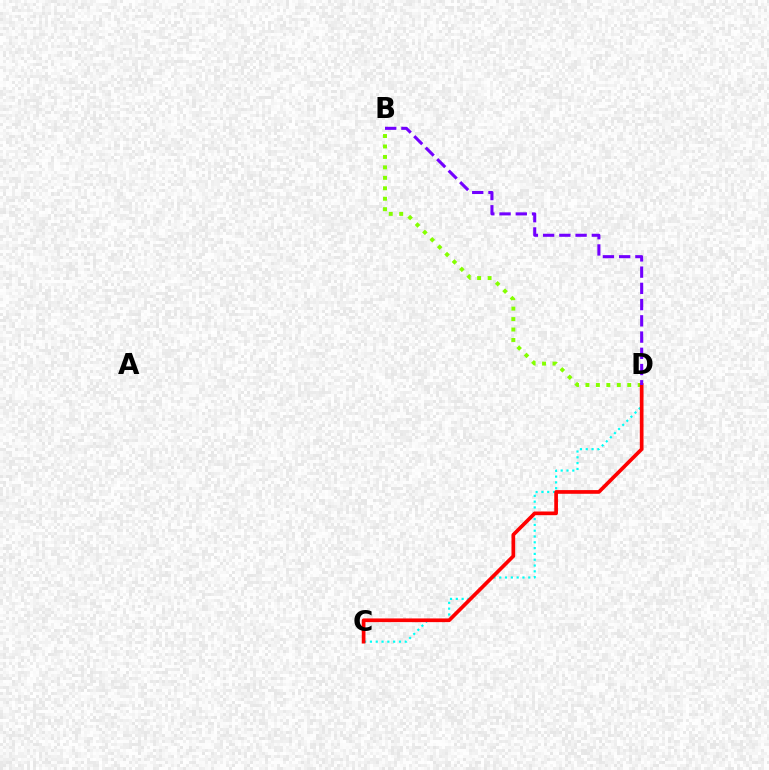{('C', 'D'): [{'color': '#00fff6', 'line_style': 'dotted', 'thickness': 1.58}, {'color': '#ff0000', 'line_style': 'solid', 'thickness': 2.66}], ('B', 'D'): [{'color': '#84ff00', 'line_style': 'dotted', 'thickness': 2.84}, {'color': '#7200ff', 'line_style': 'dashed', 'thickness': 2.21}]}